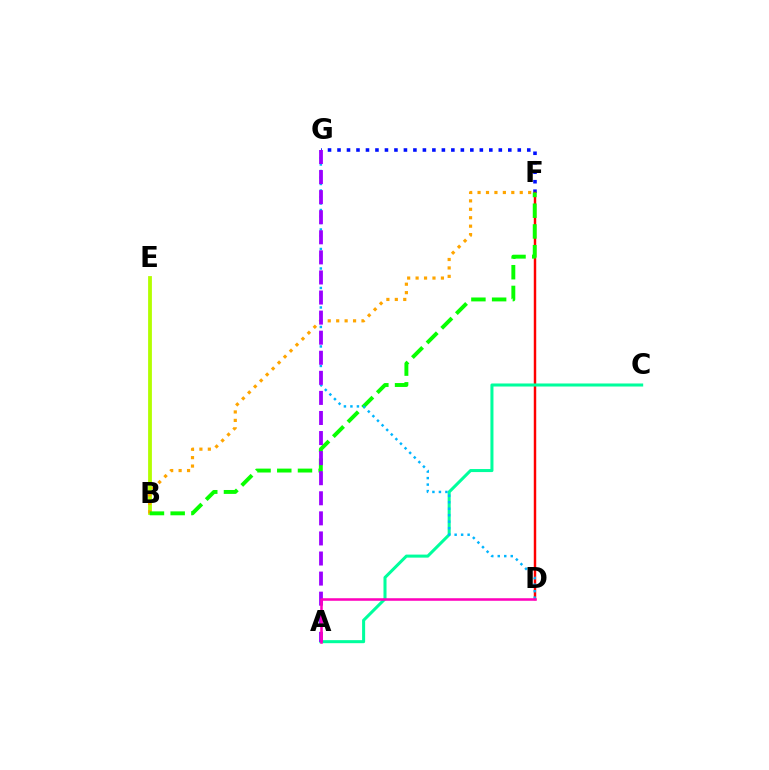{('F', 'G'): [{'color': '#0010ff', 'line_style': 'dotted', 'thickness': 2.58}], ('D', 'F'): [{'color': '#ff0000', 'line_style': 'solid', 'thickness': 1.77}], ('B', 'E'): [{'color': '#b3ff00', 'line_style': 'solid', 'thickness': 2.73}], ('A', 'C'): [{'color': '#00ff9d', 'line_style': 'solid', 'thickness': 2.19}], ('B', 'F'): [{'color': '#ffa500', 'line_style': 'dotted', 'thickness': 2.29}, {'color': '#08ff00', 'line_style': 'dashed', 'thickness': 2.81}], ('D', 'G'): [{'color': '#00b5ff', 'line_style': 'dotted', 'thickness': 1.77}], ('A', 'G'): [{'color': '#9b00ff', 'line_style': 'dashed', 'thickness': 2.73}], ('A', 'D'): [{'color': '#ff00bd', 'line_style': 'solid', 'thickness': 1.83}]}